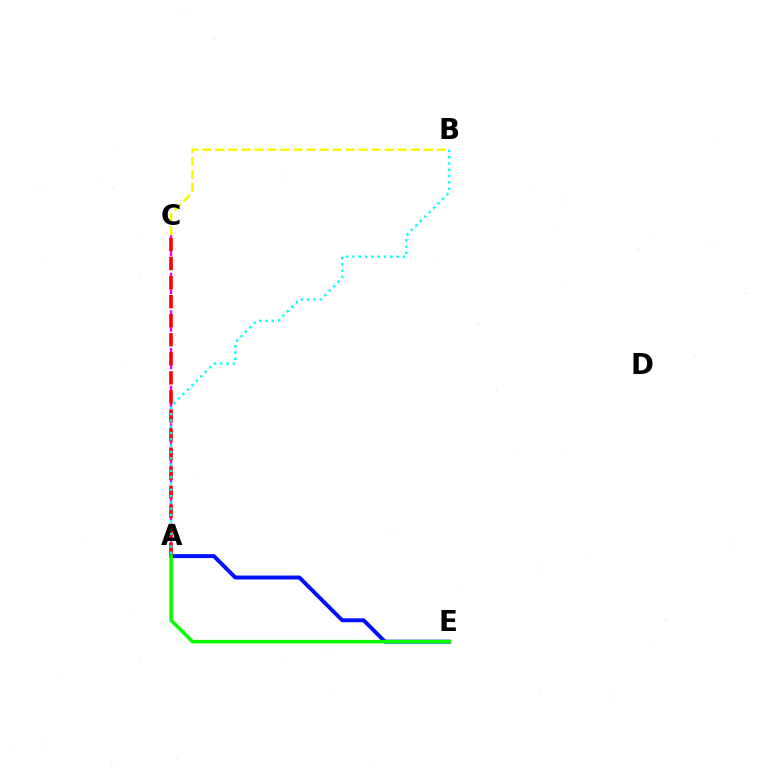{('A', 'E'): [{'color': '#0010ff', 'line_style': 'solid', 'thickness': 2.83}, {'color': '#08ff00', 'line_style': 'solid', 'thickness': 2.54}], ('A', 'C'): [{'color': '#ee00ff', 'line_style': 'dashed', 'thickness': 1.71}, {'color': '#ff0000', 'line_style': 'dashed', 'thickness': 2.59}], ('B', 'C'): [{'color': '#fcf500', 'line_style': 'dashed', 'thickness': 1.77}], ('A', 'B'): [{'color': '#00fff6', 'line_style': 'dotted', 'thickness': 1.71}]}